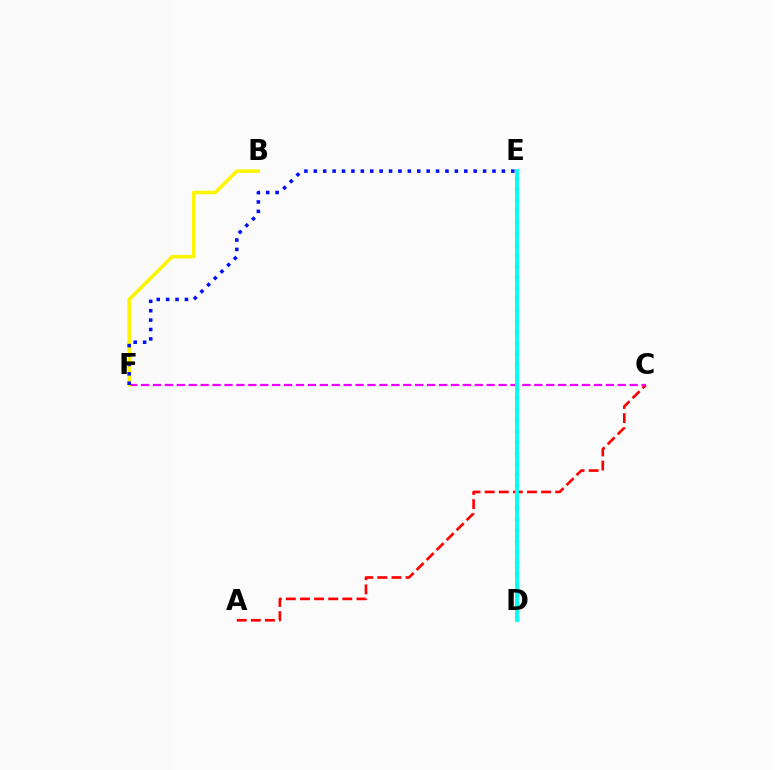{('A', 'C'): [{'color': '#ff0000', 'line_style': 'dashed', 'thickness': 1.92}], ('C', 'F'): [{'color': '#ee00ff', 'line_style': 'dashed', 'thickness': 1.62}], ('D', 'E'): [{'color': '#08ff00', 'line_style': 'dotted', 'thickness': 2.98}, {'color': '#00fff6', 'line_style': 'solid', 'thickness': 2.8}], ('B', 'F'): [{'color': '#fcf500', 'line_style': 'solid', 'thickness': 2.56}], ('E', 'F'): [{'color': '#0010ff', 'line_style': 'dotted', 'thickness': 2.56}]}